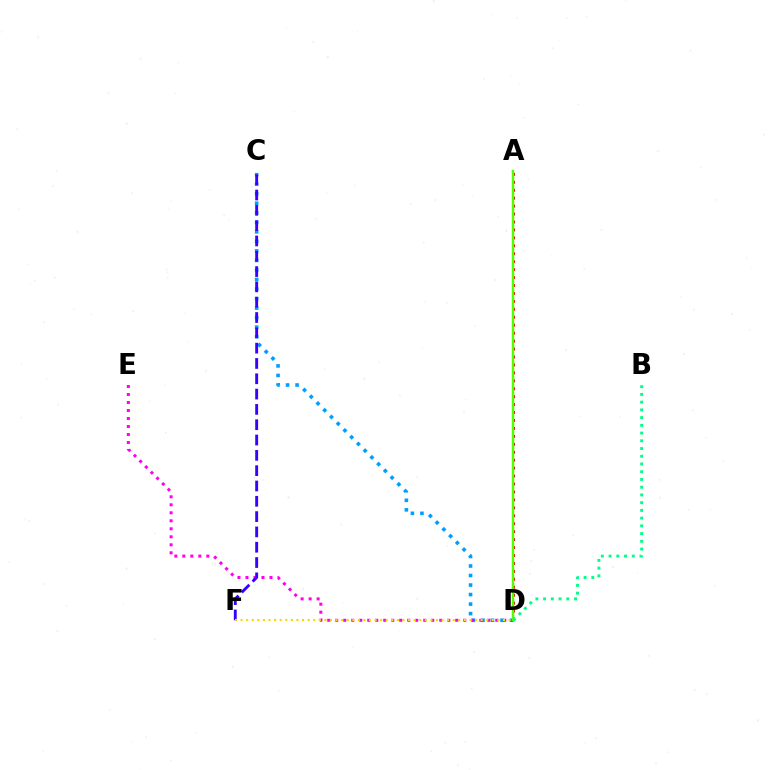{('C', 'D'): [{'color': '#009eff', 'line_style': 'dotted', 'thickness': 2.59}], ('D', 'E'): [{'color': '#ff00ed', 'line_style': 'dotted', 'thickness': 2.17}], ('A', 'D'): [{'color': '#ff0000', 'line_style': 'dotted', 'thickness': 2.16}, {'color': '#4fff00', 'line_style': 'solid', 'thickness': 1.73}], ('C', 'F'): [{'color': '#3700ff', 'line_style': 'dashed', 'thickness': 2.08}], ('D', 'F'): [{'color': '#ffd500', 'line_style': 'dotted', 'thickness': 1.52}], ('B', 'D'): [{'color': '#00ff86', 'line_style': 'dotted', 'thickness': 2.1}]}